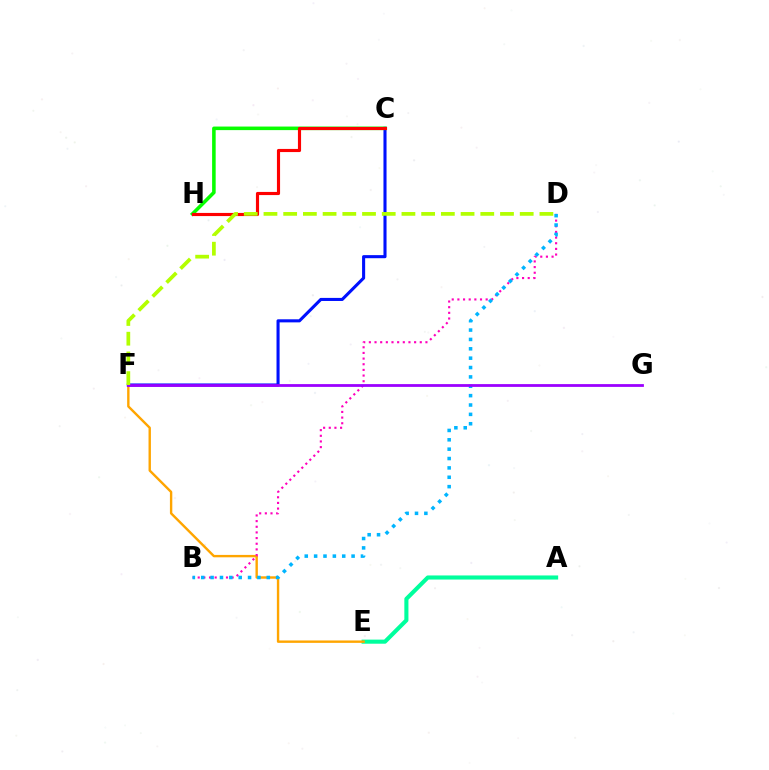{('A', 'E'): [{'color': '#00ff9d', 'line_style': 'solid', 'thickness': 2.95}], ('E', 'F'): [{'color': '#ffa500', 'line_style': 'solid', 'thickness': 1.72}], ('B', 'D'): [{'color': '#ff00bd', 'line_style': 'dotted', 'thickness': 1.54}, {'color': '#00b5ff', 'line_style': 'dotted', 'thickness': 2.54}], ('C', 'F'): [{'color': '#0010ff', 'line_style': 'solid', 'thickness': 2.22}], ('C', 'H'): [{'color': '#08ff00', 'line_style': 'solid', 'thickness': 2.56}, {'color': '#ff0000', 'line_style': 'solid', 'thickness': 2.26}], ('F', 'G'): [{'color': '#9b00ff', 'line_style': 'solid', 'thickness': 2.01}], ('D', 'F'): [{'color': '#b3ff00', 'line_style': 'dashed', 'thickness': 2.68}]}